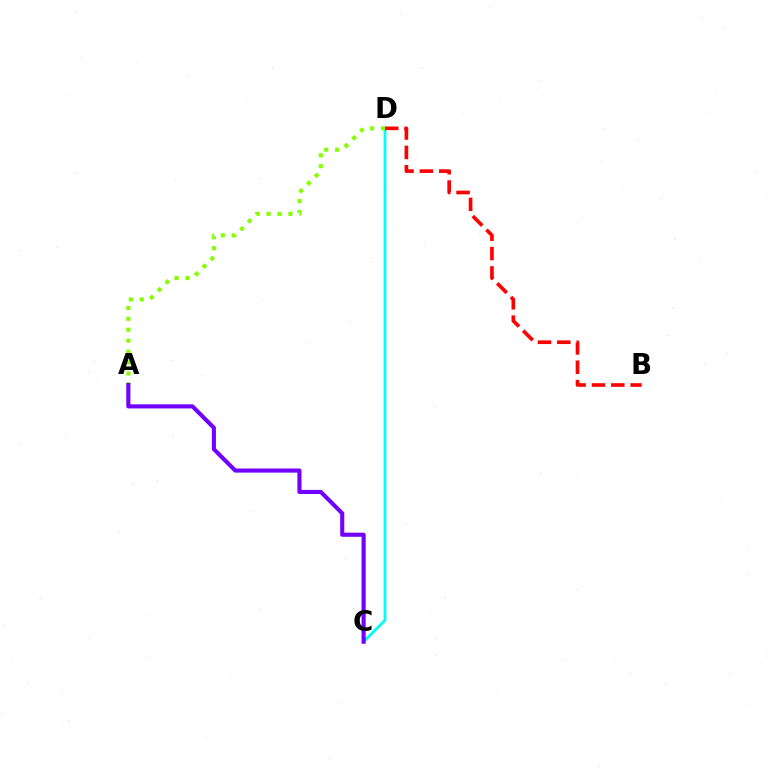{('C', 'D'): [{'color': '#00fff6', 'line_style': 'solid', 'thickness': 2.04}], ('B', 'D'): [{'color': '#ff0000', 'line_style': 'dashed', 'thickness': 2.63}], ('A', 'D'): [{'color': '#84ff00', 'line_style': 'dotted', 'thickness': 2.97}], ('A', 'C'): [{'color': '#7200ff', 'line_style': 'solid', 'thickness': 2.96}]}